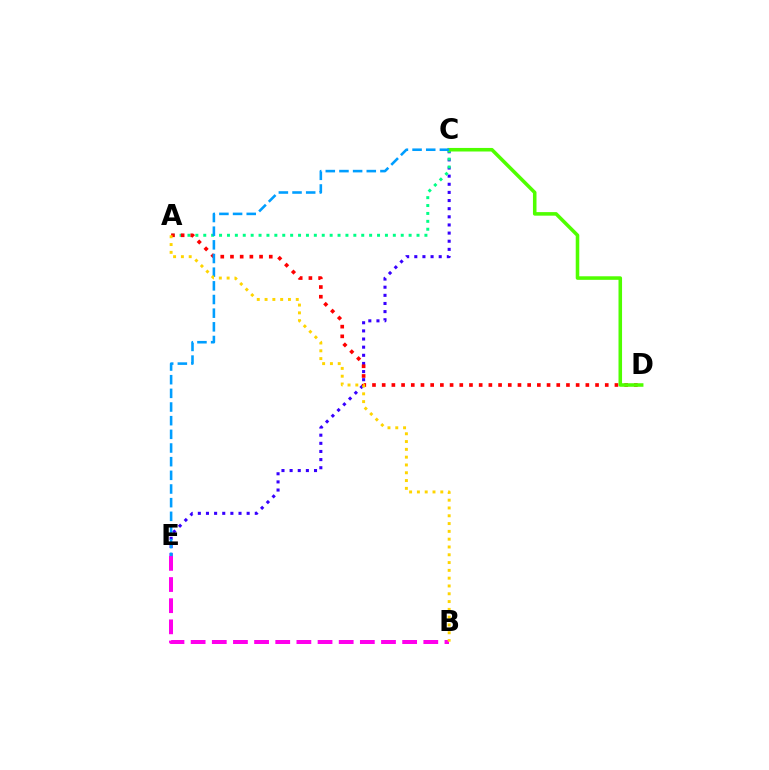{('C', 'E'): [{'color': '#3700ff', 'line_style': 'dotted', 'thickness': 2.21}, {'color': '#009eff', 'line_style': 'dashed', 'thickness': 1.86}], ('A', 'C'): [{'color': '#00ff86', 'line_style': 'dotted', 'thickness': 2.15}], ('B', 'E'): [{'color': '#ff00ed', 'line_style': 'dashed', 'thickness': 2.87}], ('A', 'D'): [{'color': '#ff0000', 'line_style': 'dotted', 'thickness': 2.64}], ('C', 'D'): [{'color': '#4fff00', 'line_style': 'solid', 'thickness': 2.56}], ('A', 'B'): [{'color': '#ffd500', 'line_style': 'dotted', 'thickness': 2.12}]}